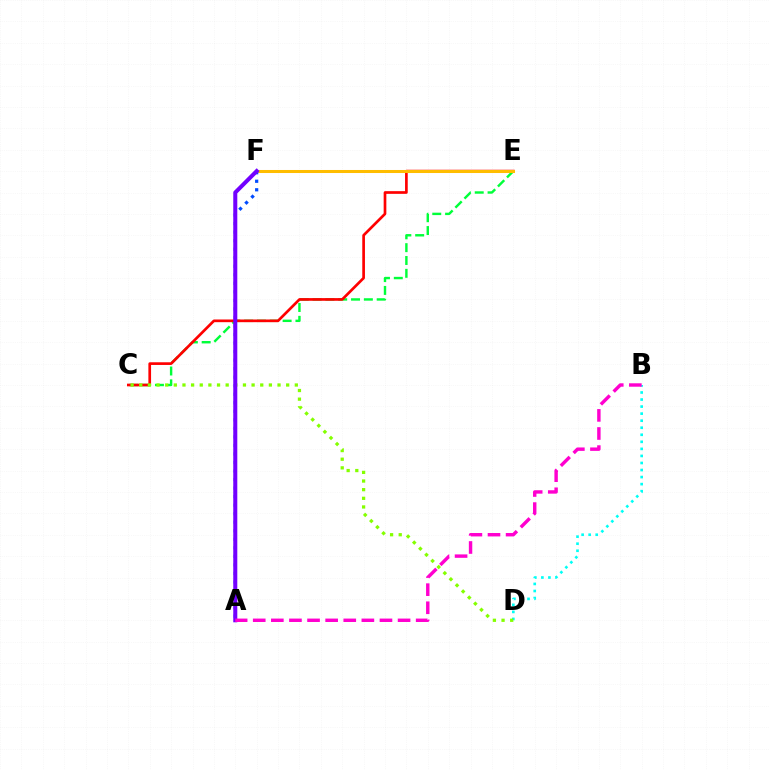{('C', 'E'): [{'color': '#00ff39', 'line_style': 'dashed', 'thickness': 1.74}, {'color': '#ff0000', 'line_style': 'solid', 'thickness': 1.93}], ('E', 'F'): [{'color': '#ffbd00', 'line_style': 'solid', 'thickness': 2.18}], ('B', 'D'): [{'color': '#00fff6', 'line_style': 'dotted', 'thickness': 1.92}], ('C', 'D'): [{'color': '#84ff00', 'line_style': 'dotted', 'thickness': 2.35}], ('A', 'F'): [{'color': '#004bff', 'line_style': 'dotted', 'thickness': 2.32}, {'color': '#7200ff', 'line_style': 'solid', 'thickness': 2.91}], ('A', 'B'): [{'color': '#ff00cf', 'line_style': 'dashed', 'thickness': 2.46}]}